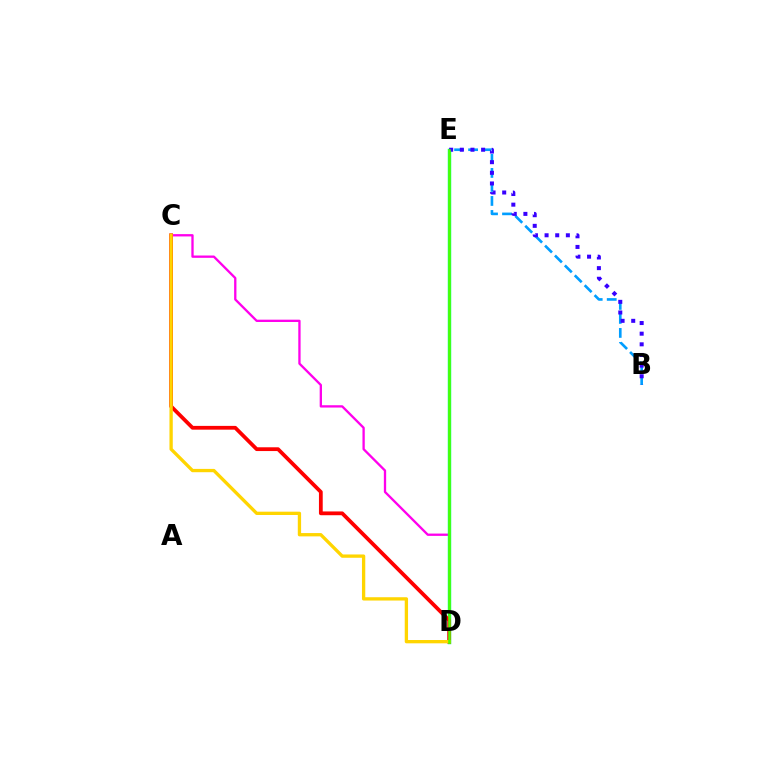{('C', 'D'): [{'color': '#ff00ed', 'line_style': 'solid', 'thickness': 1.67}, {'color': '#ff0000', 'line_style': 'solid', 'thickness': 2.72}, {'color': '#ffd500', 'line_style': 'solid', 'thickness': 2.38}], ('B', 'E'): [{'color': '#009eff', 'line_style': 'dashed', 'thickness': 1.9}, {'color': '#3700ff', 'line_style': 'dotted', 'thickness': 2.89}], ('D', 'E'): [{'color': '#00ff86', 'line_style': 'solid', 'thickness': 2.47}, {'color': '#4fff00', 'line_style': 'solid', 'thickness': 1.84}]}